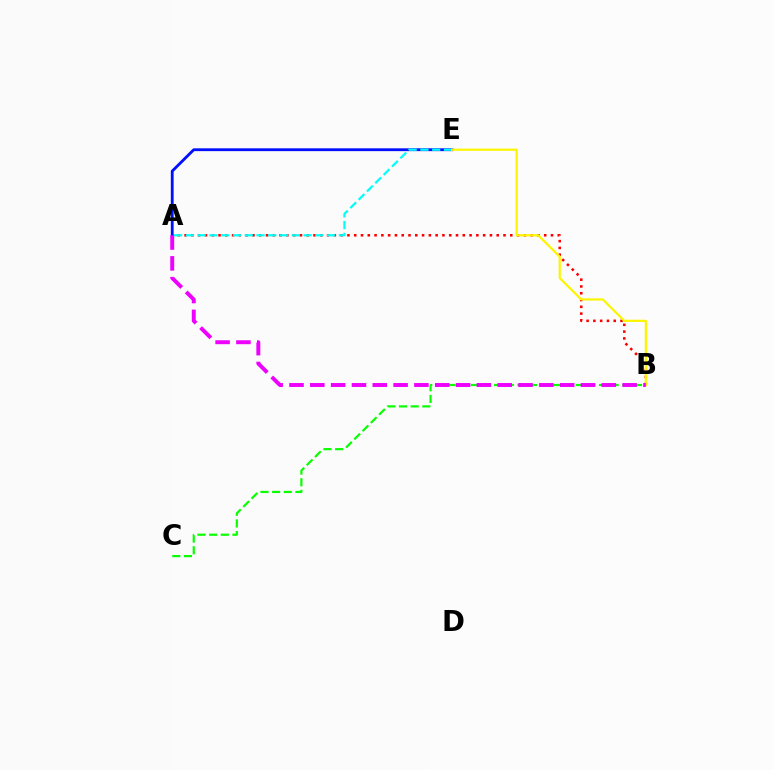{('A', 'B'): [{'color': '#ff0000', 'line_style': 'dotted', 'thickness': 1.84}, {'color': '#ee00ff', 'line_style': 'dashed', 'thickness': 2.83}], ('A', 'E'): [{'color': '#0010ff', 'line_style': 'solid', 'thickness': 2.03}, {'color': '#00fff6', 'line_style': 'dashed', 'thickness': 1.6}], ('B', 'C'): [{'color': '#08ff00', 'line_style': 'dashed', 'thickness': 1.58}], ('B', 'E'): [{'color': '#fcf500', 'line_style': 'solid', 'thickness': 1.6}]}